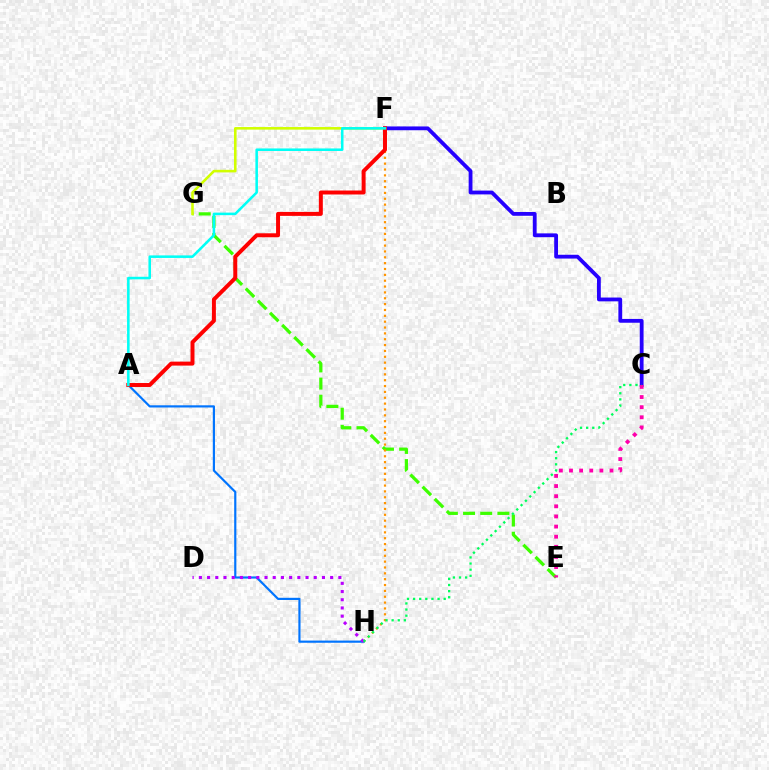{('A', 'H'): [{'color': '#0074ff', 'line_style': 'solid', 'thickness': 1.57}], ('E', 'G'): [{'color': '#3dff00', 'line_style': 'dashed', 'thickness': 2.33}], ('F', 'H'): [{'color': '#ff9400', 'line_style': 'dotted', 'thickness': 1.59}], ('C', 'F'): [{'color': '#2500ff', 'line_style': 'solid', 'thickness': 2.74}], ('C', 'E'): [{'color': '#ff00ac', 'line_style': 'dotted', 'thickness': 2.75}], ('F', 'G'): [{'color': '#d1ff00', 'line_style': 'solid', 'thickness': 1.87}], ('A', 'F'): [{'color': '#ff0000', 'line_style': 'solid', 'thickness': 2.86}, {'color': '#00fff6', 'line_style': 'solid', 'thickness': 1.84}], ('D', 'H'): [{'color': '#b900ff', 'line_style': 'dotted', 'thickness': 2.23}], ('C', 'H'): [{'color': '#00ff5c', 'line_style': 'dotted', 'thickness': 1.66}]}